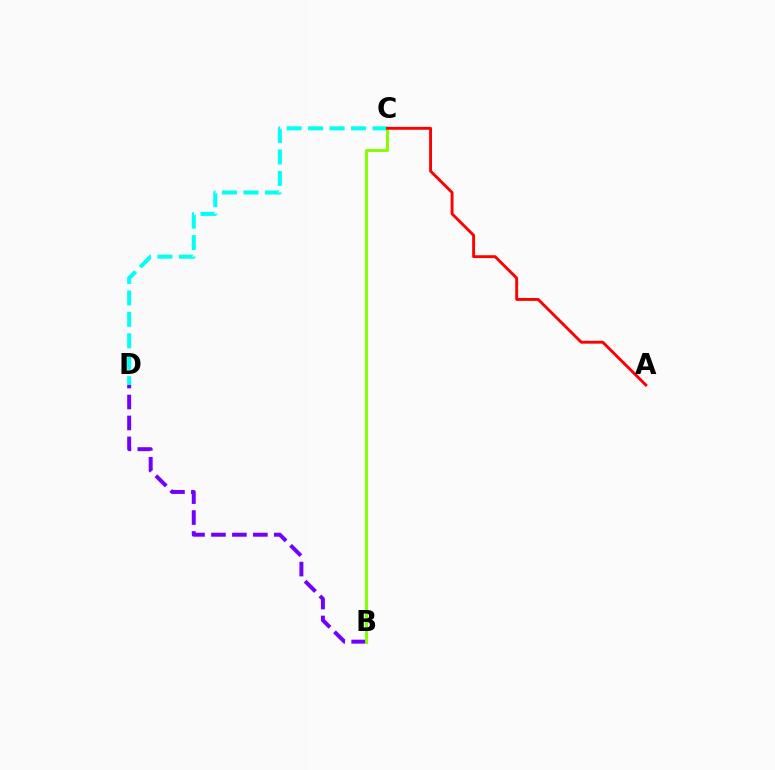{('C', 'D'): [{'color': '#00fff6', 'line_style': 'dashed', 'thickness': 2.92}], ('B', 'D'): [{'color': '#7200ff', 'line_style': 'dashed', 'thickness': 2.85}], ('B', 'C'): [{'color': '#84ff00', 'line_style': 'solid', 'thickness': 2.12}], ('A', 'C'): [{'color': '#ff0000', 'line_style': 'solid', 'thickness': 2.08}]}